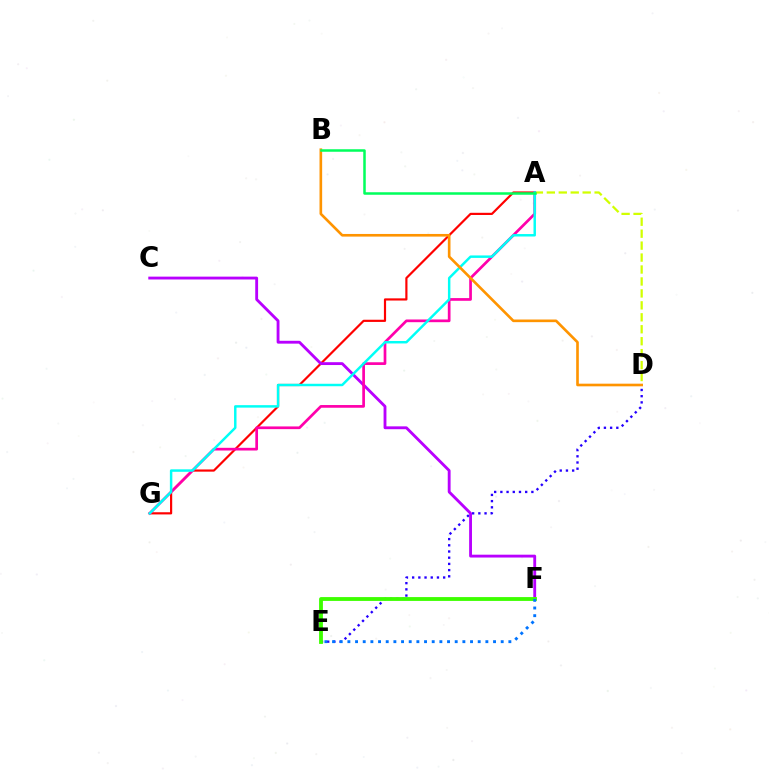{('D', 'E'): [{'color': '#2500ff', 'line_style': 'dotted', 'thickness': 1.69}], ('A', 'G'): [{'color': '#ff0000', 'line_style': 'solid', 'thickness': 1.57}, {'color': '#ff00ac', 'line_style': 'solid', 'thickness': 1.95}, {'color': '#00fff6', 'line_style': 'solid', 'thickness': 1.77}], ('A', 'D'): [{'color': '#d1ff00', 'line_style': 'dashed', 'thickness': 1.62}], ('C', 'F'): [{'color': '#b900ff', 'line_style': 'solid', 'thickness': 2.05}], ('B', 'D'): [{'color': '#ff9400', 'line_style': 'solid', 'thickness': 1.9}], ('E', 'F'): [{'color': '#3dff00', 'line_style': 'solid', 'thickness': 2.76}, {'color': '#0074ff', 'line_style': 'dotted', 'thickness': 2.08}], ('A', 'B'): [{'color': '#00ff5c', 'line_style': 'solid', 'thickness': 1.81}]}